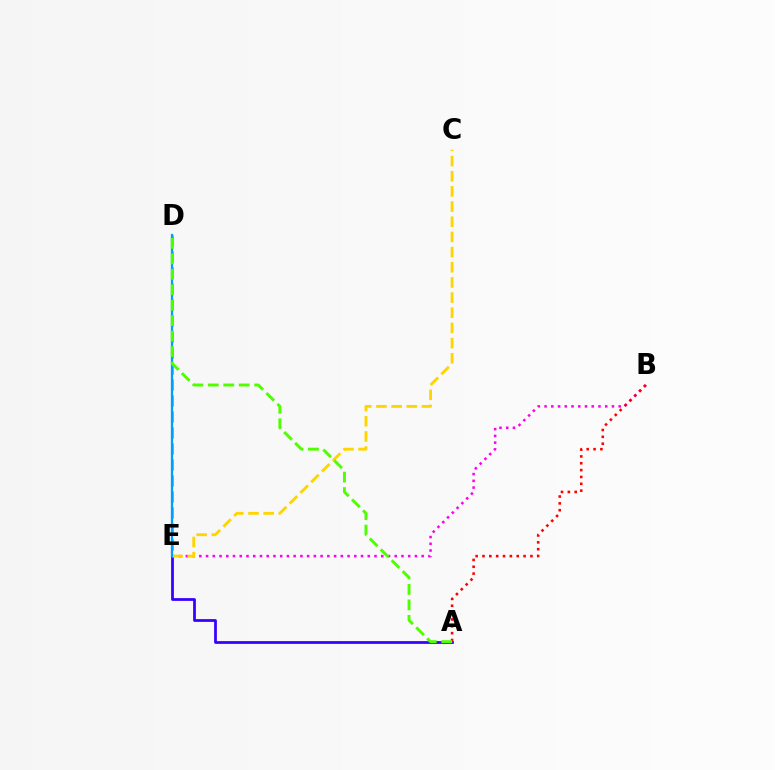{('A', 'E'): [{'color': '#3700ff', 'line_style': 'solid', 'thickness': 1.99}], ('B', 'E'): [{'color': '#ff00ed', 'line_style': 'dotted', 'thickness': 1.83}], ('D', 'E'): [{'color': '#00ff86', 'line_style': 'dashed', 'thickness': 2.17}, {'color': '#009eff', 'line_style': 'solid', 'thickness': 1.64}], ('A', 'B'): [{'color': '#ff0000', 'line_style': 'dotted', 'thickness': 1.86}], ('C', 'E'): [{'color': '#ffd500', 'line_style': 'dashed', 'thickness': 2.06}], ('A', 'D'): [{'color': '#4fff00', 'line_style': 'dashed', 'thickness': 2.1}]}